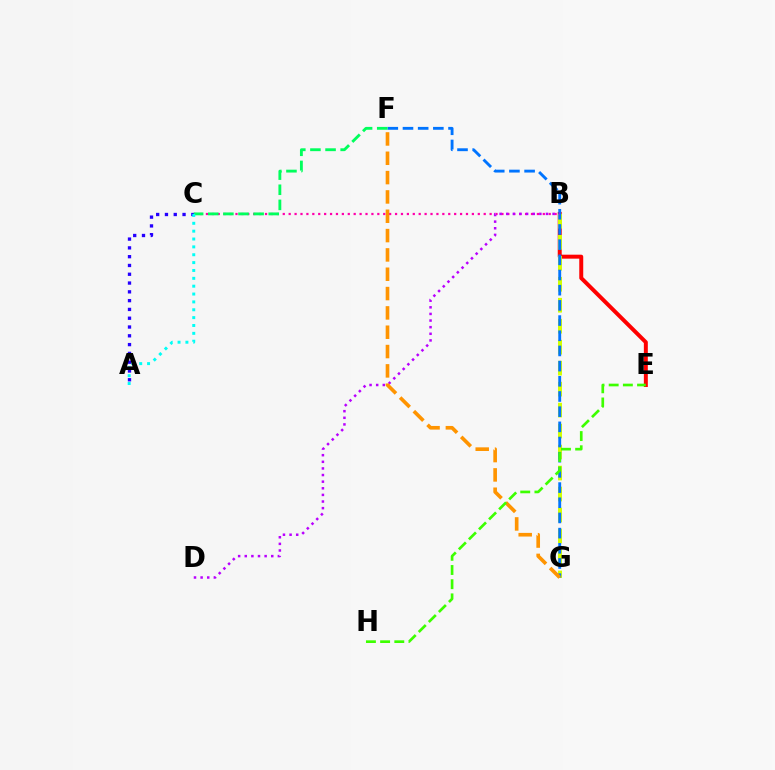{('B', 'E'): [{'color': '#ff0000', 'line_style': 'solid', 'thickness': 2.85}], ('B', 'C'): [{'color': '#ff00ac', 'line_style': 'dotted', 'thickness': 1.61}], ('B', 'G'): [{'color': '#d1ff00', 'line_style': 'dashed', 'thickness': 2.85}], ('A', 'C'): [{'color': '#2500ff', 'line_style': 'dotted', 'thickness': 2.39}, {'color': '#00fff6', 'line_style': 'dotted', 'thickness': 2.14}], ('F', 'G'): [{'color': '#0074ff', 'line_style': 'dashed', 'thickness': 2.06}, {'color': '#ff9400', 'line_style': 'dashed', 'thickness': 2.63}], ('B', 'D'): [{'color': '#b900ff', 'line_style': 'dotted', 'thickness': 1.8}], ('C', 'F'): [{'color': '#00ff5c', 'line_style': 'dashed', 'thickness': 2.05}], ('E', 'H'): [{'color': '#3dff00', 'line_style': 'dashed', 'thickness': 1.93}]}